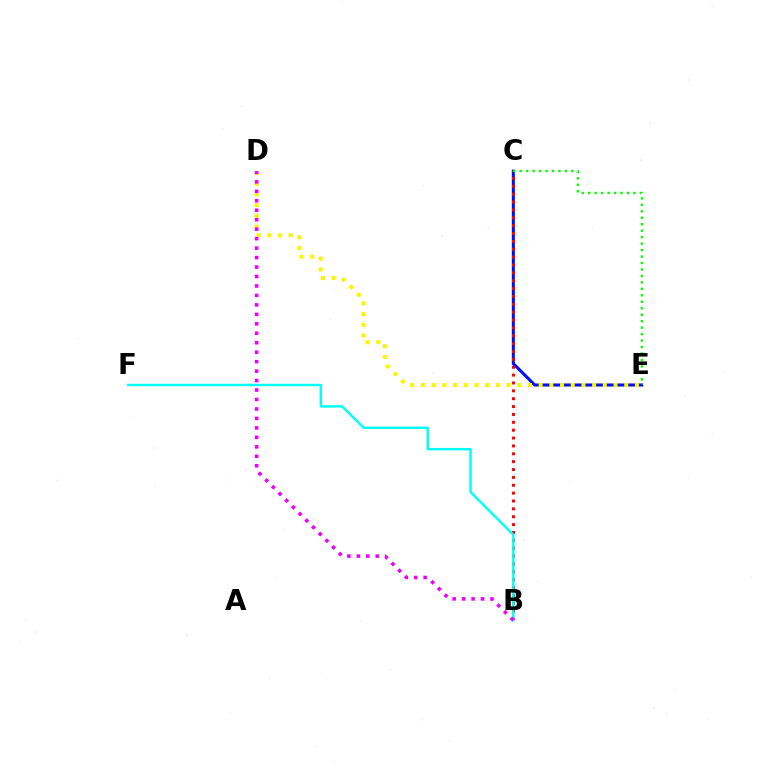{('C', 'E'): [{'color': '#0010ff', 'line_style': 'solid', 'thickness': 2.21}, {'color': '#08ff00', 'line_style': 'dotted', 'thickness': 1.76}], ('B', 'C'): [{'color': '#ff0000', 'line_style': 'dotted', 'thickness': 2.14}], ('D', 'E'): [{'color': '#fcf500', 'line_style': 'dotted', 'thickness': 2.91}], ('B', 'F'): [{'color': '#00fff6', 'line_style': 'solid', 'thickness': 1.75}], ('B', 'D'): [{'color': '#ee00ff', 'line_style': 'dotted', 'thickness': 2.57}]}